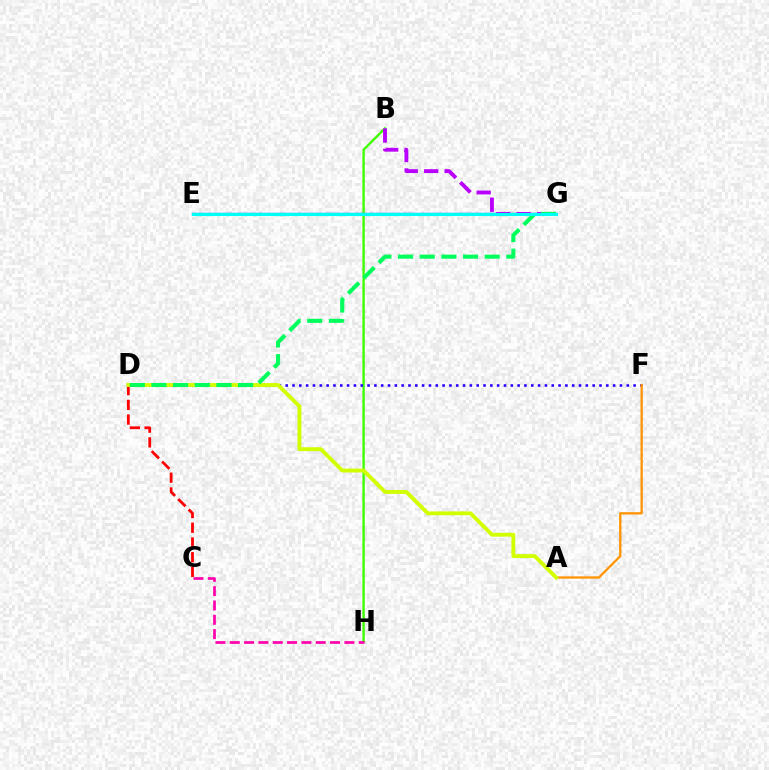{('C', 'D'): [{'color': '#ff0000', 'line_style': 'dashed', 'thickness': 2.0}], ('B', 'H'): [{'color': '#3dff00', 'line_style': 'solid', 'thickness': 1.68}], ('D', 'F'): [{'color': '#2500ff', 'line_style': 'dotted', 'thickness': 1.85}], ('E', 'G'): [{'color': '#0074ff', 'line_style': 'solid', 'thickness': 1.71}, {'color': '#00fff6', 'line_style': 'solid', 'thickness': 2.24}], ('B', 'G'): [{'color': '#b900ff', 'line_style': 'dashed', 'thickness': 2.78}], ('A', 'F'): [{'color': '#ff9400', 'line_style': 'solid', 'thickness': 1.64}], ('A', 'D'): [{'color': '#d1ff00', 'line_style': 'solid', 'thickness': 2.78}], ('D', 'G'): [{'color': '#00ff5c', 'line_style': 'dashed', 'thickness': 2.94}], ('C', 'H'): [{'color': '#ff00ac', 'line_style': 'dashed', 'thickness': 1.95}]}